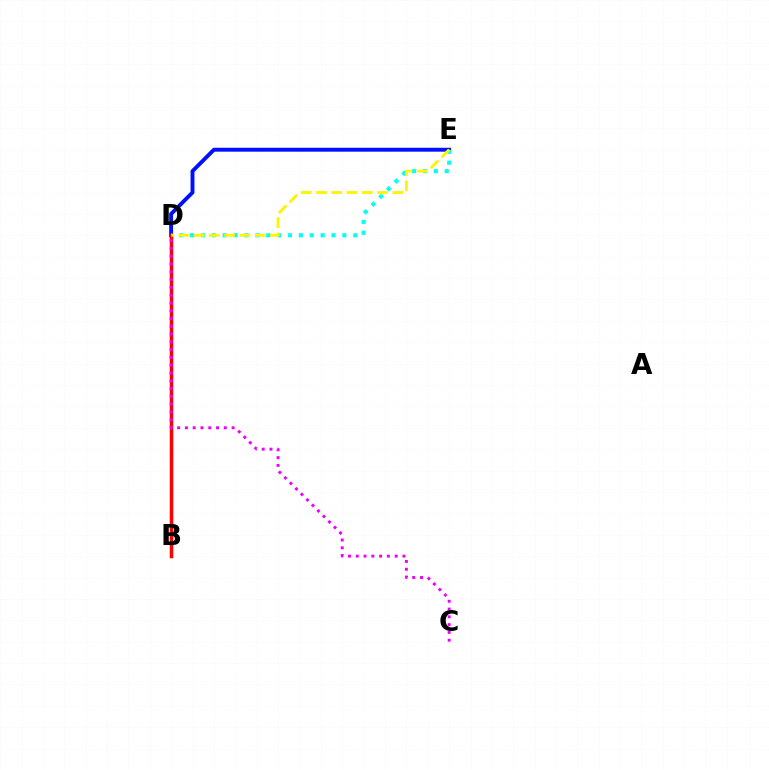{('D', 'E'): [{'color': '#0010ff', 'line_style': 'solid', 'thickness': 2.81}, {'color': '#00fff6', 'line_style': 'dotted', 'thickness': 2.96}, {'color': '#fcf500', 'line_style': 'dashed', 'thickness': 2.07}], ('B', 'D'): [{'color': '#08ff00', 'line_style': 'solid', 'thickness': 1.99}, {'color': '#ff0000', 'line_style': 'solid', 'thickness': 2.52}], ('C', 'D'): [{'color': '#ee00ff', 'line_style': 'dotted', 'thickness': 2.11}]}